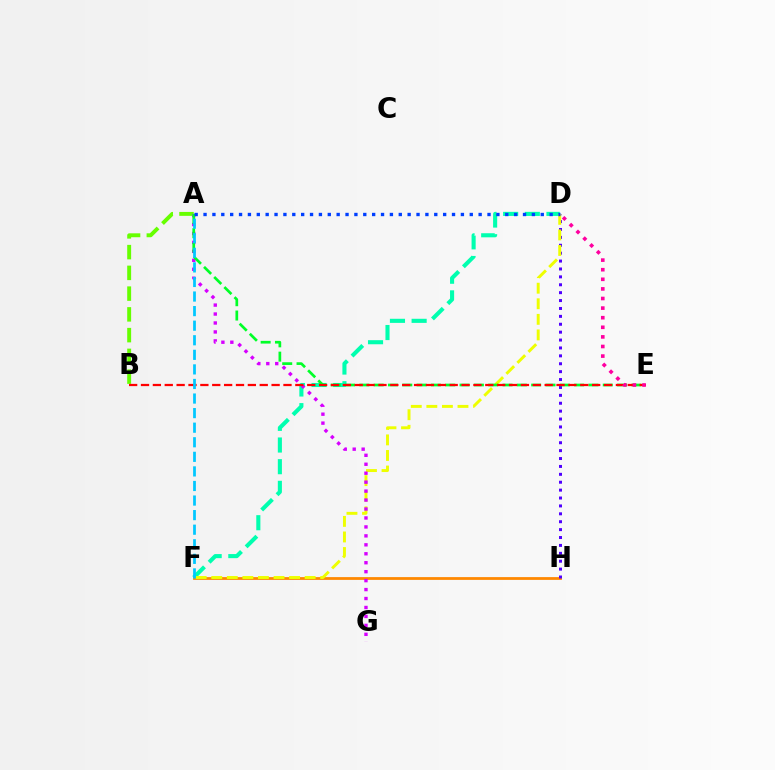{('A', 'B'): [{'color': '#66ff00', 'line_style': 'dashed', 'thickness': 2.82}], ('D', 'F'): [{'color': '#00ffaf', 'line_style': 'dashed', 'thickness': 2.94}, {'color': '#eeff00', 'line_style': 'dashed', 'thickness': 2.11}], ('F', 'H'): [{'color': '#ff8800', 'line_style': 'solid', 'thickness': 2.0}], ('D', 'H'): [{'color': '#4f00ff', 'line_style': 'dotted', 'thickness': 2.15}], ('A', 'G'): [{'color': '#d600ff', 'line_style': 'dotted', 'thickness': 2.43}], ('A', 'E'): [{'color': '#00ff27', 'line_style': 'dashed', 'thickness': 1.95}], ('B', 'E'): [{'color': '#ff0000', 'line_style': 'dashed', 'thickness': 1.61}], ('A', 'F'): [{'color': '#00c7ff', 'line_style': 'dashed', 'thickness': 1.98}], ('A', 'D'): [{'color': '#003fff', 'line_style': 'dotted', 'thickness': 2.41}], ('D', 'E'): [{'color': '#ff00a0', 'line_style': 'dotted', 'thickness': 2.61}]}